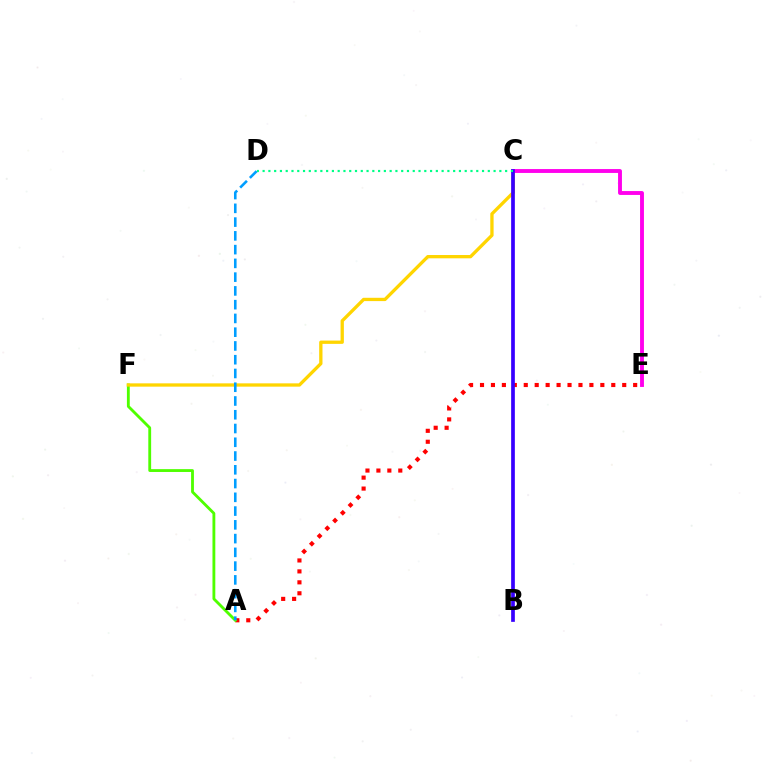{('A', 'E'): [{'color': '#ff0000', 'line_style': 'dotted', 'thickness': 2.97}], ('A', 'F'): [{'color': '#4fff00', 'line_style': 'solid', 'thickness': 2.04}], ('C', 'F'): [{'color': '#ffd500', 'line_style': 'solid', 'thickness': 2.38}], ('C', 'E'): [{'color': '#ff00ed', 'line_style': 'solid', 'thickness': 2.79}], ('A', 'D'): [{'color': '#009eff', 'line_style': 'dashed', 'thickness': 1.87}], ('B', 'C'): [{'color': '#3700ff', 'line_style': 'solid', 'thickness': 2.66}], ('C', 'D'): [{'color': '#00ff86', 'line_style': 'dotted', 'thickness': 1.57}]}